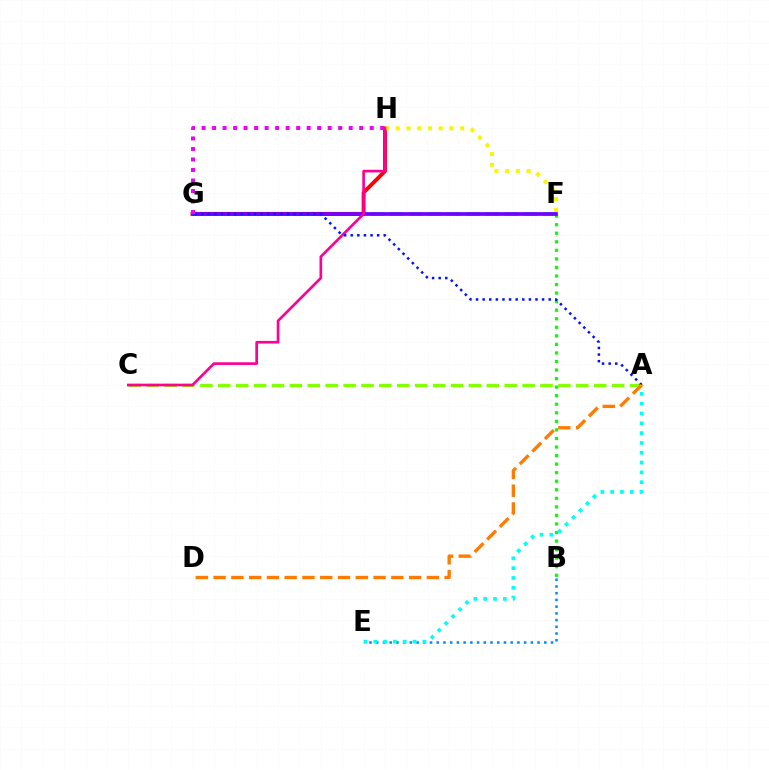{('B', 'F'): [{'color': '#08ff00', 'line_style': 'dotted', 'thickness': 2.32}], ('A', 'C'): [{'color': '#84ff00', 'line_style': 'dashed', 'thickness': 2.43}], ('F', 'G'): [{'color': '#00ff74', 'line_style': 'dashed', 'thickness': 2.59}, {'color': '#7200ff', 'line_style': 'solid', 'thickness': 2.68}], ('G', 'H'): [{'color': '#ff0000', 'line_style': 'solid', 'thickness': 2.81}, {'color': '#ee00ff', 'line_style': 'dotted', 'thickness': 2.86}], ('B', 'E'): [{'color': '#008cff', 'line_style': 'dotted', 'thickness': 1.83}], ('F', 'H'): [{'color': '#fcf500', 'line_style': 'dotted', 'thickness': 2.92}], ('C', 'H'): [{'color': '#ff0094', 'line_style': 'solid', 'thickness': 1.92}], ('A', 'G'): [{'color': '#0010ff', 'line_style': 'dotted', 'thickness': 1.79}], ('A', 'D'): [{'color': '#ff7c00', 'line_style': 'dashed', 'thickness': 2.41}], ('A', 'E'): [{'color': '#00fff6', 'line_style': 'dotted', 'thickness': 2.67}]}